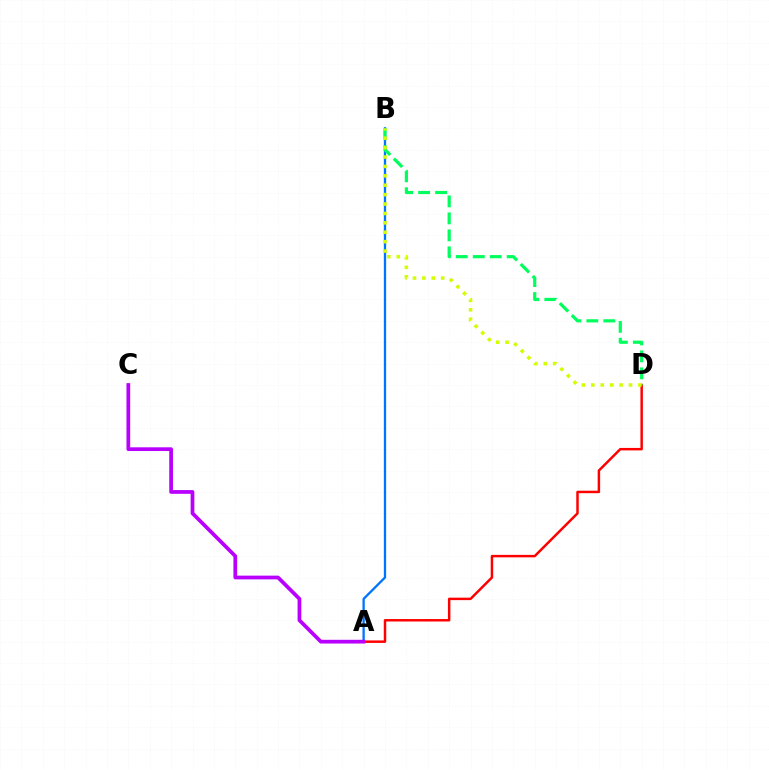{('A', 'B'): [{'color': '#0074ff', 'line_style': 'solid', 'thickness': 1.65}], ('A', 'D'): [{'color': '#ff0000', 'line_style': 'solid', 'thickness': 1.78}], ('B', 'D'): [{'color': '#00ff5c', 'line_style': 'dashed', 'thickness': 2.31}, {'color': '#d1ff00', 'line_style': 'dotted', 'thickness': 2.56}], ('A', 'C'): [{'color': '#b900ff', 'line_style': 'solid', 'thickness': 2.69}]}